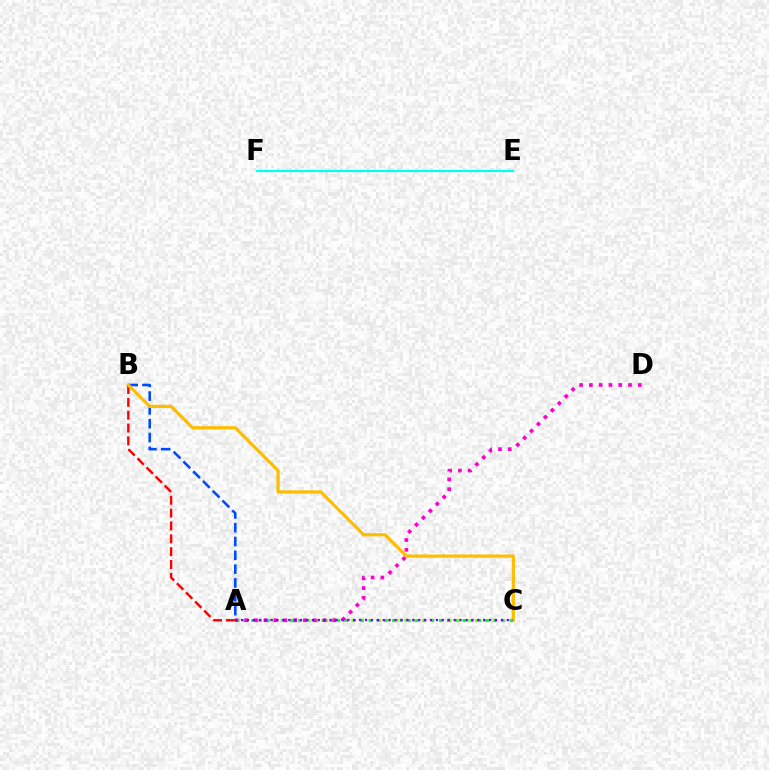{('A', 'B'): [{'color': '#004bff', 'line_style': 'dashed', 'thickness': 1.88}, {'color': '#ff0000', 'line_style': 'dashed', 'thickness': 1.75}], ('E', 'F'): [{'color': '#00fff6', 'line_style': 'solid', 'thickness': 1.57}], ('B', 'C'): [{'color': '#ffbd00', 'line_style': 'solid', 'thickness': 2.32}], ('A', 'C'): [{'color': '#84ff00', 'line_style': 'dotted', 'thickness': 2.4}, {'color': '#00ff39', 'line_style': 'dotted', 'thickness': 2.13}, {'color': '#7200ff', 'line_style': 'dotted', 'thickness': 1.6}], ('A', 'D'): [{'color': '#ff00cf', 'line_style': 'dotted', 'thickness': 2.66}]}